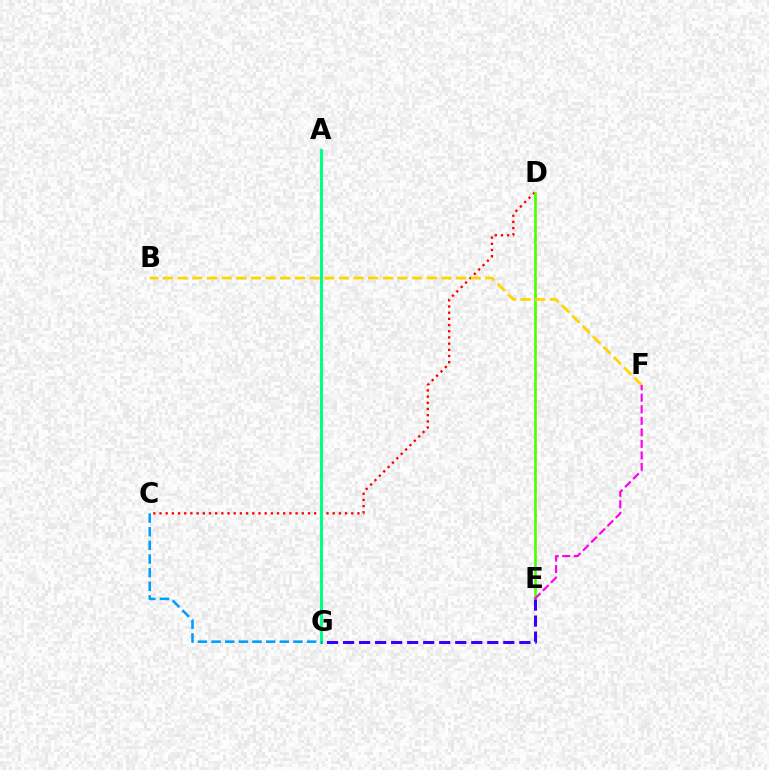{('C', 'D'): [{'color': '#ff0000', 'line_style': 'dotted', 'thickness': 1.68}], ('C', 'G'): [{'color': '#009eff', 'line_style': 'dashed', 'thickness': 1.85}], ('A', 'G'): [{'color': '#00ff86', 'line_style': 'solid', 'thickness': 2.22}], ('D', 'E'): [{'color': '#4fff00', 'line_style': 'solid', 'thickness': 1.91}], ('E', 'G'): [{'color': '#3700ff', 'line_style': 'dashed', 'thickness': 2.18}], ('B', 'F'): [{'color': '#ffd500', 'line_style': 'dashed', 'thickness': 1.99}], ('E', 'F'): [{'color': '#ff00ed', 'line_style': 'dashed', 'thickness': 1.57}]}